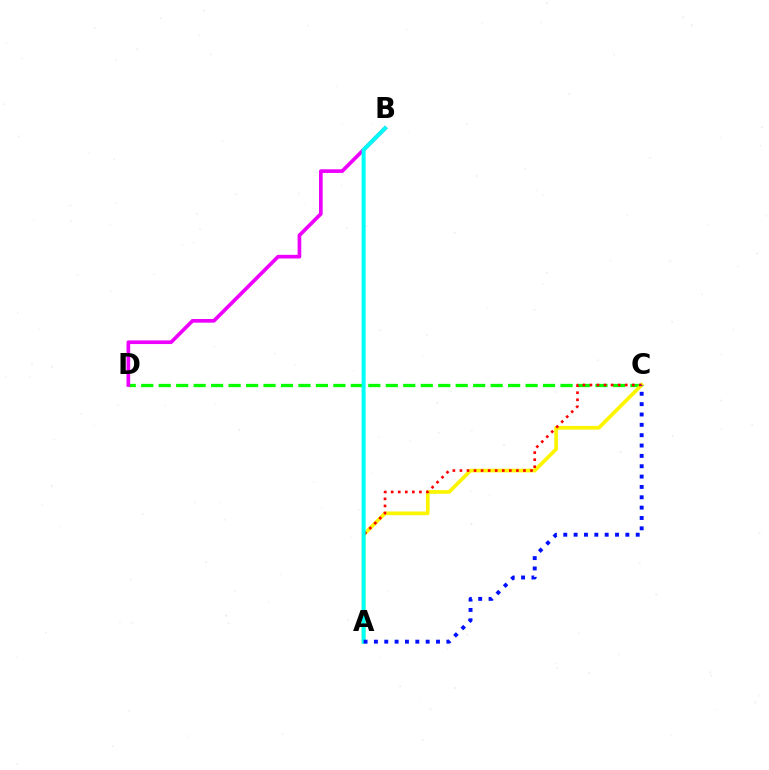{('C', 'D'): [{'color': '#08ff00', 'line_style': 'dashed', 'thickness': 2.37}], ('A', 'C'): [{'color': '#fcf500', 'line_style': 'solid', 'thickness': 2.65}, {'color': '#ff0000', 'line_style': 'dotted', 'thickness': 1.92}, {'color': '#0010ff', 'line_style': 'dotted', 'thickness': 2.81}], ('B', 'D'): [{'color': '#ee00ff', 'line_style': 'solid', 'thickness': 2.64}], ('A', 'B'): [{'color': '#00fff6', 'line_style': 'solid', 'thickness': 2.88}]}